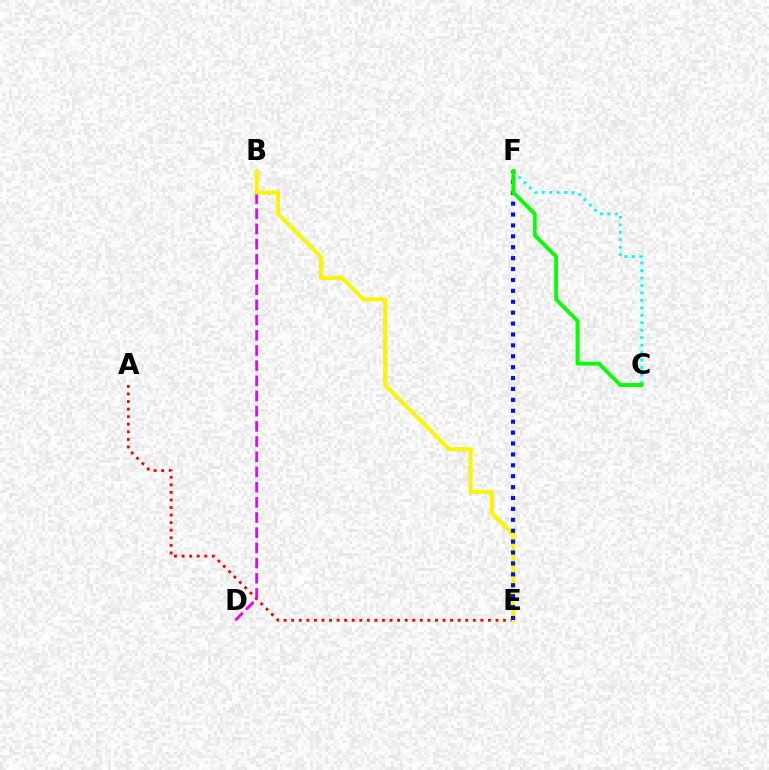{('C', 'F'): [{'color': '#00fff6', 'line_style': 'dotted', 'thickness': 2.03}, {'color': '#08ff00', 'line_style': 'solid', 'thickness': 2.78}], ('A', 'E'): [{'color': '#ff0000', 'line_style': 'dotted', 'thickness': 2.06}], ('B', 'D'): [{'color': '#ee00ff', 'line_style': 'dashed', 'thickness': 2.06}], ('B', 'E'): [{'color': '#fcf500', 'line_style': 'solid', 'thickness': 2.87}], ('E', 'F'): [{'color': '#0010ff', 'line_style': 'dotted', 'thickness': 2.96}]}